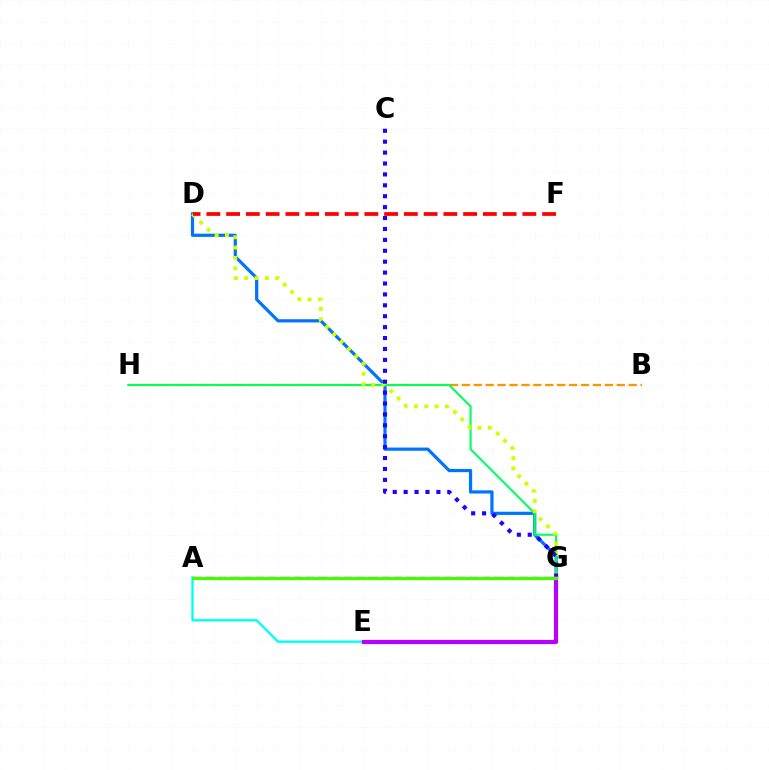{('B', 'H'): [{'color': '#ff9400', 'line_style': 'dashed', 'thickness': 1.62}], ('D', 'G'): [{'color': '#0074ff', 'line_style': 'solid', 'thickness': 2.31}, {'color': '#d1ff00', 'line_style': 'dotted', 'thickness': 2.81}], ('G', 'H'): [{'color': '#00ff5c', 'line_style': 'solid', 'thickness': 1.51}], ('A', 'E'): [{'color': '#00fff6', 'line_style': 'solid', 'thickness': 1.68}], ('A', 'G'): [{'color': '#ff00ac', 'line_style': 'dashed', 'thickness': 1.7}, {'color': '#3dff00', 'line_style': 'solid', 'thickness': 2.29}], ('C', 'G'): [{'color': '#2500ff', 'line_style': 'dotted', 'thickness': 2.96}], ('D', 'F'): [{'color': '#ff0000', 'line_style': 'dashed', 'thickness': 2.68}], ('E', 'G'): [{'color': '#b900ff', 'line_style': 'solid', 'thickness': 3.0}]}